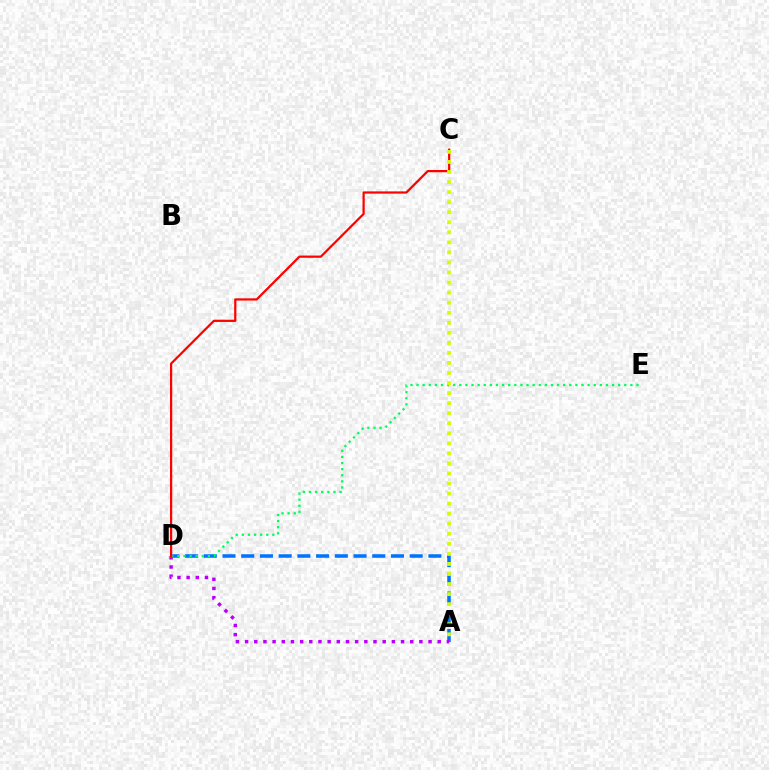{('A', 'D'): [{'color': '#0074ff', 'line_style': 'dashed', 'thickness': 2.54}, {'color': '#b900ff', 'line_style': 'dotted', 'thickness': 2.49}], ('D', 'E'): [{'color': '#00ff5c', 'line_style': 'dotted', 'thickness': 1.66}], ('C', 'D'): [{'color': '#ff0000', 'line_style': 'solid', 'thickness': 1.6}], ('A', 'C'): [{'color': '#d1ff00', 'line_style': 'dotted', 'thickness': 2.73}]}